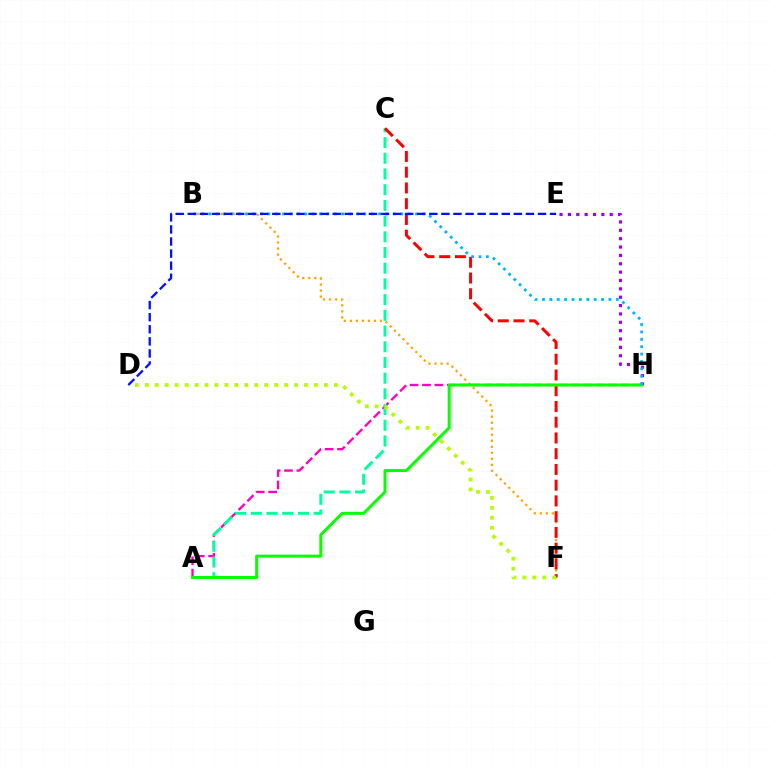{('B', 'F'): [{'color': '#ffa500', 'line_style': 'dotted', 'thickness': 1.64}], ('A', 'H'): [{'color': '#ff00bd', 'line_style': 'dashed', 'thickness': 1.68}, {'color': '#08ff00', 'line_style': 'solid', 'thickness': 2.16}], ('A', 'C'): [{'color': '#00ff9d', 'line_style': 'dashed', 'thickness': 2.13}], ('C', 'F'): [{'color': '#ff0000', 'line_style': 'dashed', 'thickness': 2.14}], ('E', 'H'): [{'color': '#9b00ff', 'line_style': 'dotted', 'thickness': 2.27}], ('B', 'H'): [{'color': '#00b5ff', 'line_style': 'dotted', 'thickness': 2.01}], ('D', 'F'): [{'color': '#b3ff00', 'line_style': 'dotted', 'thickness': 2.7}], ('D', 'E'): [{'color': '#0010ff', 'line_style': 'dashed', 'thickness': 1.64}]}